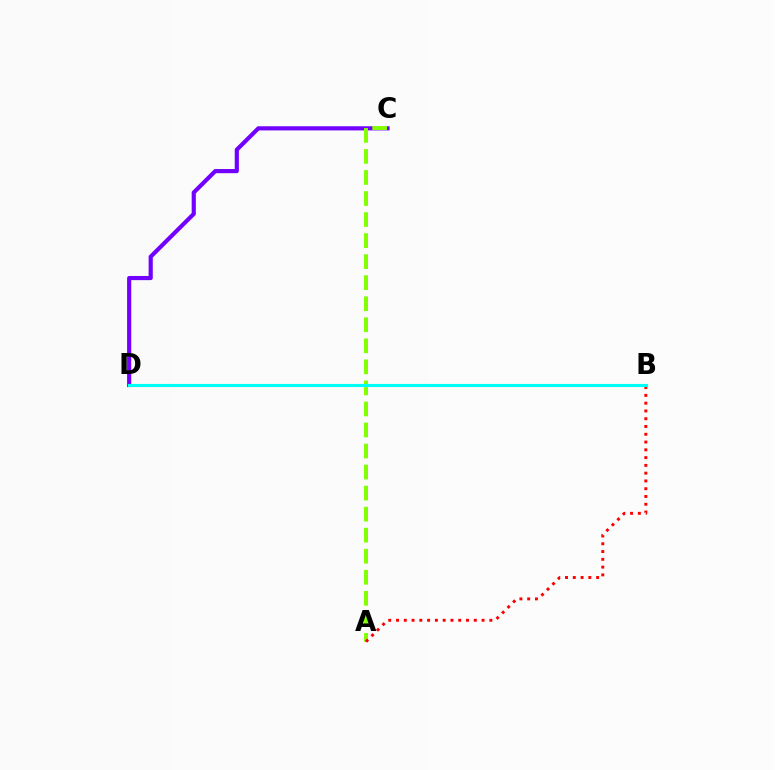{('C', 'D'): [{'color': '#7200ff', 'line_style': 'solid', 'thickness': 2.99}], ('A', 'C'): [{'color': '#84ff00', 'line_style': 'dashed', 'thickness': 2.86}], ('A', 'B'): [{'color': '#ff0000', 'line_style': 'dotted', 'thickness': 2.11}], ('B', 'D'): [{'color': '#00fff6', 'line_style': 'solid', 'thickness': 2.25}]}